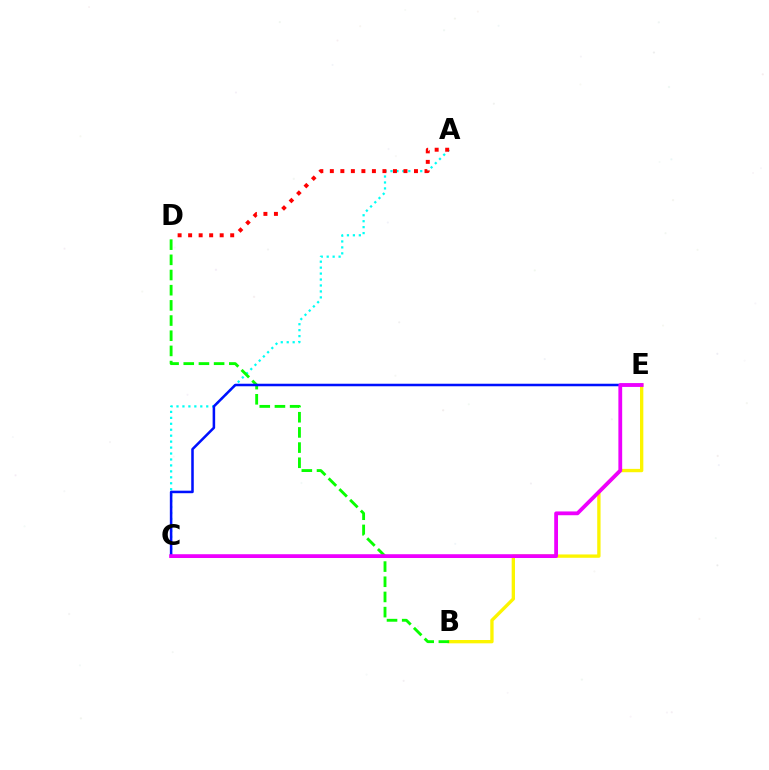{('B', 'E'): [{'color': '#fcf500', 'line_style': 'solid', 'thickness': 2.4}], ('A', 'C'): [{'color': '#00fff6', 'line_style': 'dotted', 'thickness': 1.62}], ('A', 'D'): [{'color': '#ff0000', 'line_style': 'dotted', 'thickness': 2.86}], ('B', 'D'): [{'color': '#08ff00', 'line_style': 'dashed', 'thickness': 2.06}], ('C', 'E'): [{'color': '#0010ff', 'line_style': 'solid', 'thickness': 1.82}, {'color': '#ee00ff', 'line_style': 'solid', 'thickness': 2.73}]}